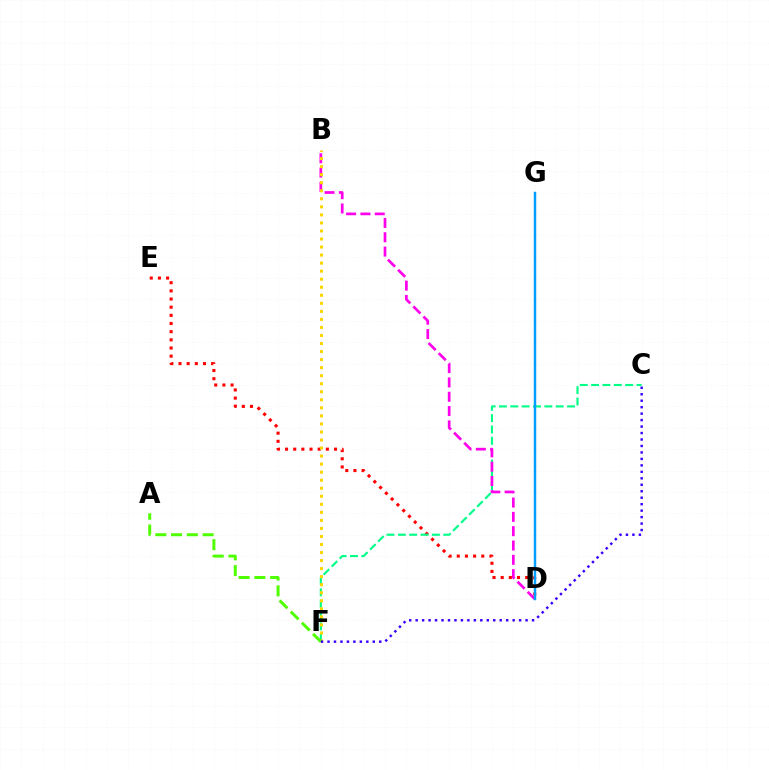{('D', 'E'): [{'color': '#ff0000', 'line_style': 'dotted', 'thickness': 2.22}], ('C', 'F'): [{'color': '#00ff86', 'line_style': 'dashed', 'thickness': 1.54}, {'color': '#3700ff', 'line_style': 'dotted', 'thickness': 1.76}], ('B', 'D'): [{'color': '#ff00ed', 'line_style': 'dashed', 'thickness': 1.94}], ('B', 'F'): [{'color': '#ffd500', 'line_style': 'dotted', 'thickness': 2.18}], ('A', 'F'): [{'color': '#4fff00', 'line_style': 'dashed', 'thickness': 2.14}], ('D', 'G'): [{'color': '#009eff', 'line_style': 'solid', 'thickness': 1.77}]}